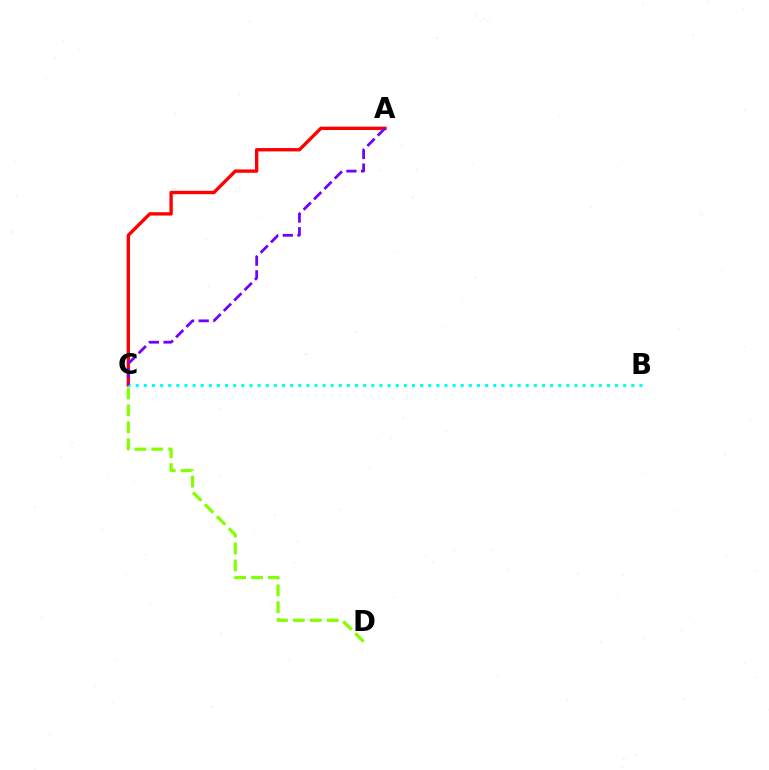{('A', 'C'): [{'color': '#ff0000', 'line_style': 'solid', 'thickness': 2.41}, {'color': '#7200ff', 'line_style': 'dashed', 'thickness': 1.99}], ('B', 'C'): [{'color': '#00fff6', 'line_style': 'dotted', 'thickness': 2.21}], ('C', 'D'): [{'color': '#84ff00', 'line_style': 'dashed', 'thickness': 2.3}]}